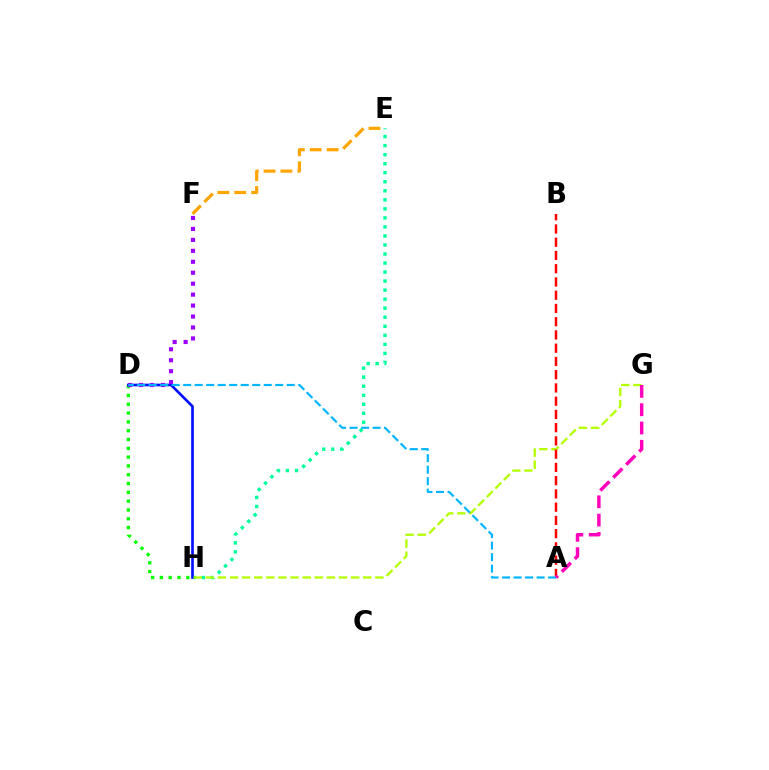{('E', 'H'): [{'color': '#00ff9d', 'line_style': 'dotted', 'thickness': 2.45}], ('D', 'H'): [{'color': '#08ff00', 'line_style': 'dotted', 'thickness': 2.39}, {'color': '#0010ff', 'line_style': 'solid', 'thickness': 1.91}], ('E', 'F'): [{'color': '#ffa500', 'line_style': 'dashed', 'thickness': 2.3}], ('G', 'H'): [{'color': '#b3ff00', 'line_style': 'dashed', 'thickness': 1.65}], ('A', 'B'): [{'color': '#ff0000', 'line_style': 'dashed', 'thickness': 1.8}], ('D', 'F'): [{'color': '#9b00ff', 'line_style': 'dotted', 'thickness': 2.98}], ('A', 'D'): [{'color': '#00b5ff', 'line_style': 'dashed', 'thickness': 1.56}], ('A', 'G'): [{'color': '#ff00bd', 'line_style': 'dashed', 'thickness': 2.49}]}